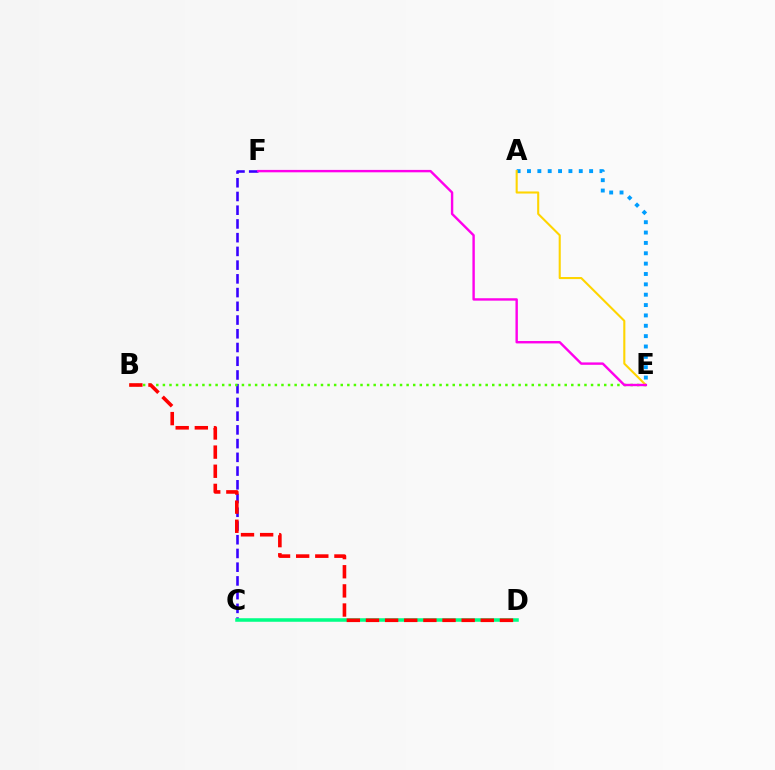{('C', 'F'): [{'color': '#3700ff', 'line_style': 'dashed', 'thickness': 1.87}], ('B', 'E'): [{'color': '#4fff00', 'line_style': 'dotted', 'thickness': 1.79}], ('C', 'D'): [{'color': '#00ff86', 'line_style': 'solid', 'thickness': 2.55}], ('B', 'D'): [{'color': '#ff0000', 'line_style': 'dashed', 'thickness': 2.6}], ('A', 'E'): [{'color': '#009eff', 'line_style': 'dotted', 'thickness': 2.81}, {'color': '#ffd500', 'line_style': 'solid', 'thickness': 1.51}], ('E', 'F'): [{'color': '#ff00ed', 'line_style': 'solid', 'thickness': 1.73}]}